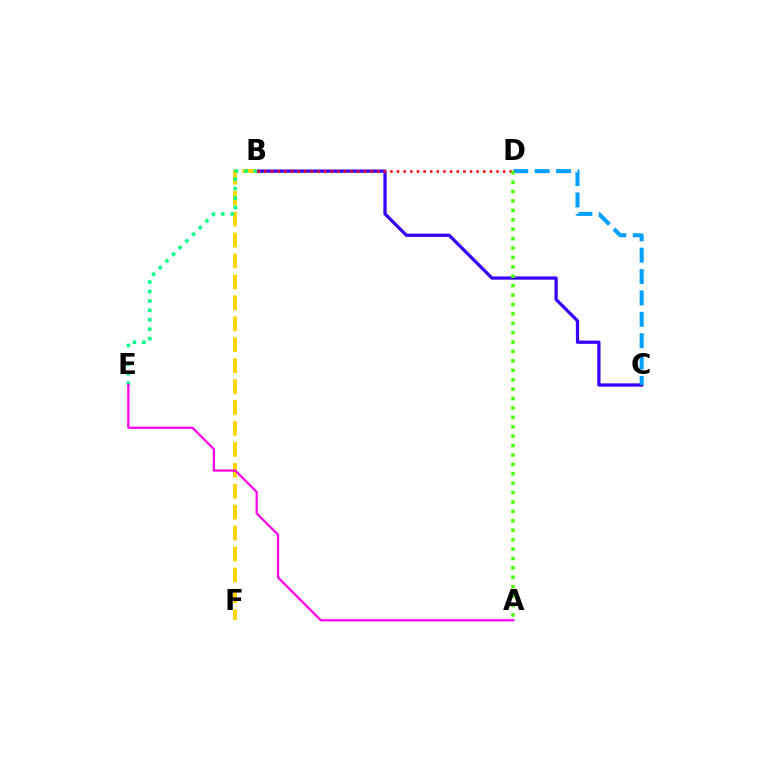{('B', 'C'): [{'color': '#3700ff', 'line_style': 'solid', 'thickness': 2.34}], ('C', 'D'): [{'color': '#009eff', 'line_style': 'dashed', 'thickness': 2.9}], ('B', 'D'): [{'color': '#ff0000', 'line_style': 'dotted', 'thickness': 1.8}], ('B', 'F'): [{'color': '#ffd500', 'line_style': 'dashed', 'thickness': 2.84}], ('B', 'E'): [{'color': '#00ff86', 'line_style': 'dotted', 'thickness': 2.56}], ('A', 'D'): [{'color': '#4fff00', 'line_style': 'dotted', 'thickness': 2.56}], ('A', 'E'): [{'color': '#ff00ed', 'line_style': 'solid', 'thickness': 1.61}]}